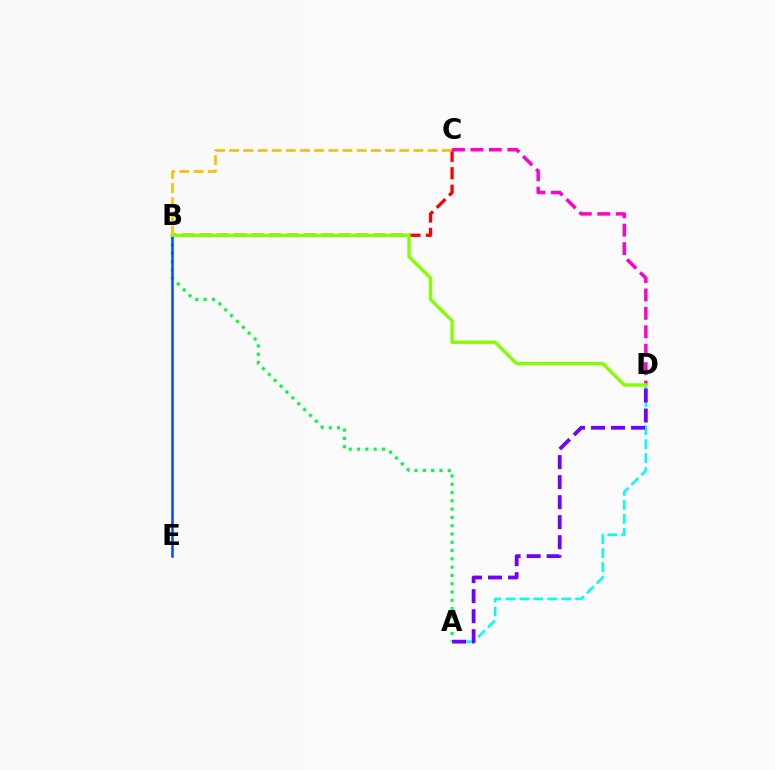{('A', 'B'): [{'color': '#00ff39', 'line_style': 'dotted', 'thickness': 2.25}], ('B', 'C'): [{'color': '#ff0000', 'line_style': 'dashed', 'thickness': 2.37}, {'color': '#ffbd00', 'line_style': 'dashed', 'thickness': 1.93}], ('A', 'D'): [{'color': '#00fff6', 'line_style': 'dashed', 'thickness': 1.89}, {'color': '#7200ff', 'line_style': 'dashed', 'thickness': 2.72}], ('C', 'D'): [{'color': '#ff00cf', 'line_style': 'dashed', 'thickness': 2.5}], ('B', 'E'): [{'color': '#004bff', 'line_style': 'solid', 'thickness': 1.81}], ('B', 'D'): [{'color': '#84ff00', 'line_style': 'solid', 'thickness': 2.43}]}